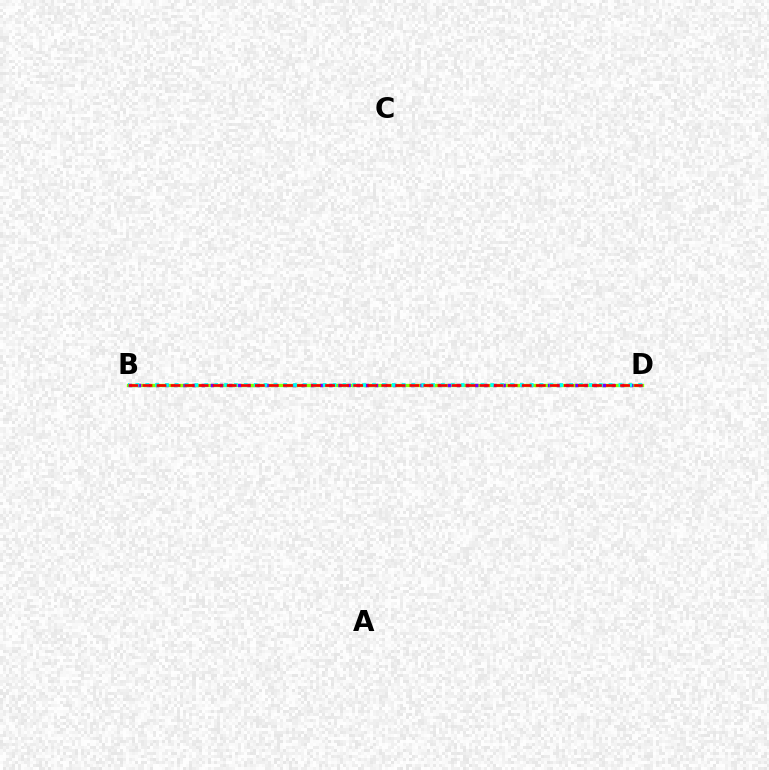{('B', 'D'): [{'color': '#84ff00', 'line_style': 'solid', 'thickness': 2.4}, {'color': '#7200ff', 'line_style': 'dotted', 'thickness': 2.48}, {'color': '#00fff6', 'line_style': 'dotted', 'thickness': 2.68}, {'color': '#ff0000', 'line_style': 'dashed', 'thickness': 1.91}]}